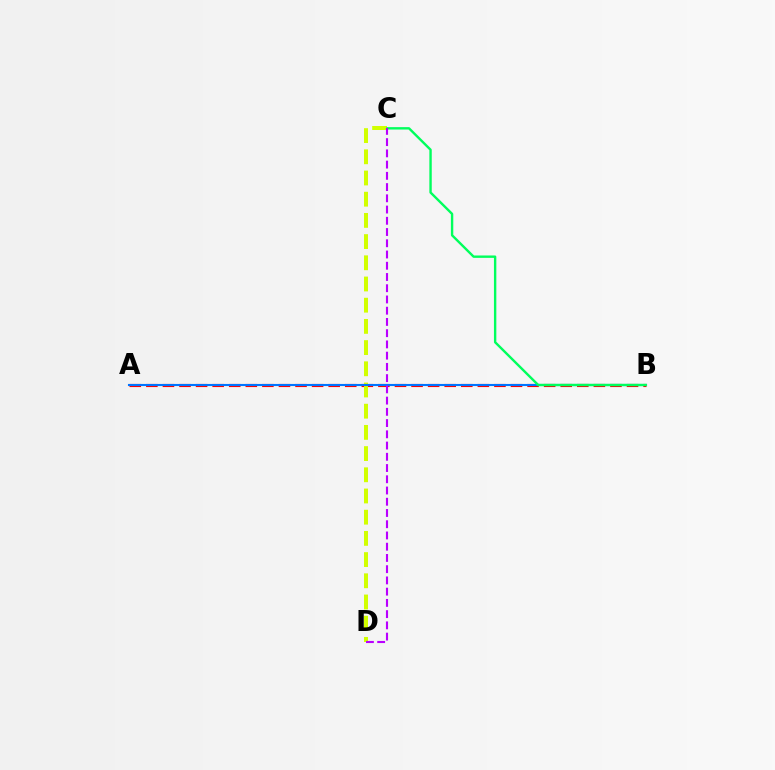{('A', 'B'): [{'color': '#ff0000', 'line_style': 'dashed', 'thickness': 2.25}, {'color': '#0074ff', 'line_style': 'solid', 'thickness': 1.52}], ('C', 'D'): [{'color': '#d1ff00', 'line_style': 'dashed', 'thickness': 2.88}, {'color': '#b900ff', 'line_style': 'dashed', 'thickness': 1.53}], ('B', 'C'): [{'color': '#00ff5c', 'line_style': 'solid', 'thickness': 1.72}]}